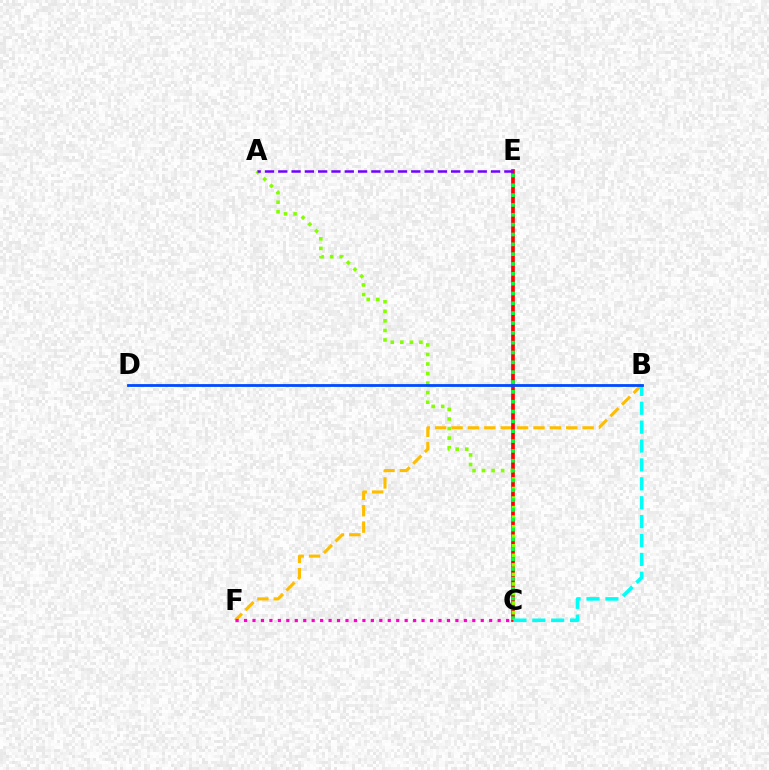{('B', 'F'): [{'color': '#ffbd00', 'line_style': 'dashed', 'thickness': 2.23}], ('C', 'E'): [{'color': '#ff0000', 'line_style': 'solid', 'thickness': 2.65}, {'color': '#00ff39', 'line_style': 'dotted', 'thickness': 2.67}], ('A', 'C'): [{'color': '#84ff00', 'line_style': 'dotted', 'thickness': 2.59}], ('A', 'E'): [{'color': '#7200ff', 'line_style': 'dashed', 'thickness': 1.81}], ('B', 'C'): [{'color': '#00fff6', 'line_style': 'dashed', 'thickness': 2.57}], ('C', 'F'): [{'color': '#ff00cf', 'line_style': 'dotted', 'thickness': 2.3}], ('B', 'D'): [{'color': '#004bff', 'line_style': 'solid', 'thickness': 2.02}]}